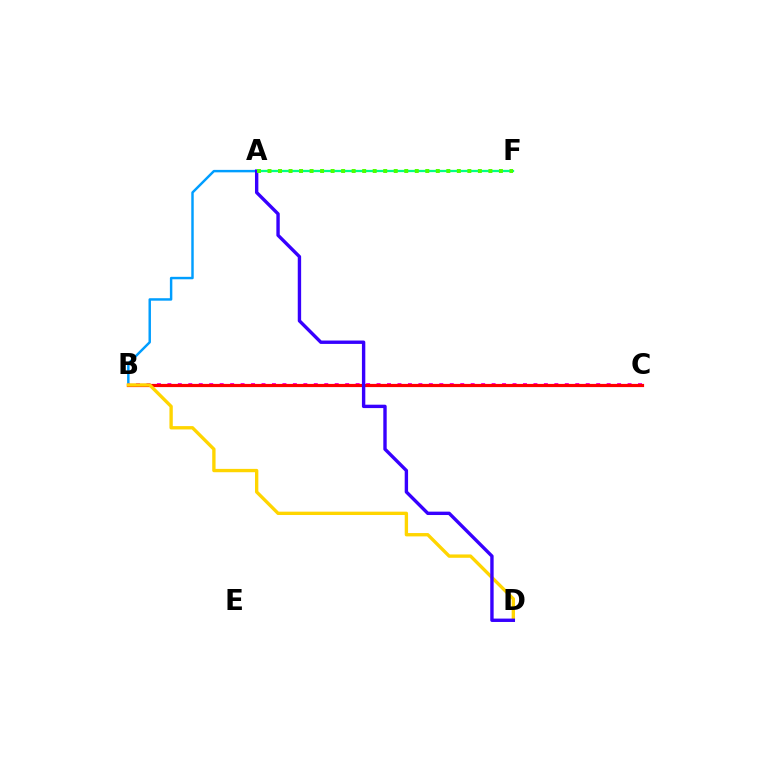{('A', 'B'): [{'color': '#009eff', 'line_style': 'solid', 'thickness': 1.76}], ('B', 'C'): [{'color': '#ff00ed', 'line_style': 'dotted', 'thickness': 2.84}, {'color': '#ff0000', 'line_style': 'solid', 'thickness': 2.3}], ('B', 'D'): [{'color': '#ffd500', 'line_style': 'solid', 'thickness': 2.41}], ('A', 'F'): [{'color': '#00ff86', 'line_style': 'solid', 'thickness': 1.63}, {'color': '#4fff00', 'line_style': 'dotted', 'thickness': 2.86}], ('A', 'D'): [{'color': '#3700ff', 'line_style': 'solid', 'thickness': 2.44}]}